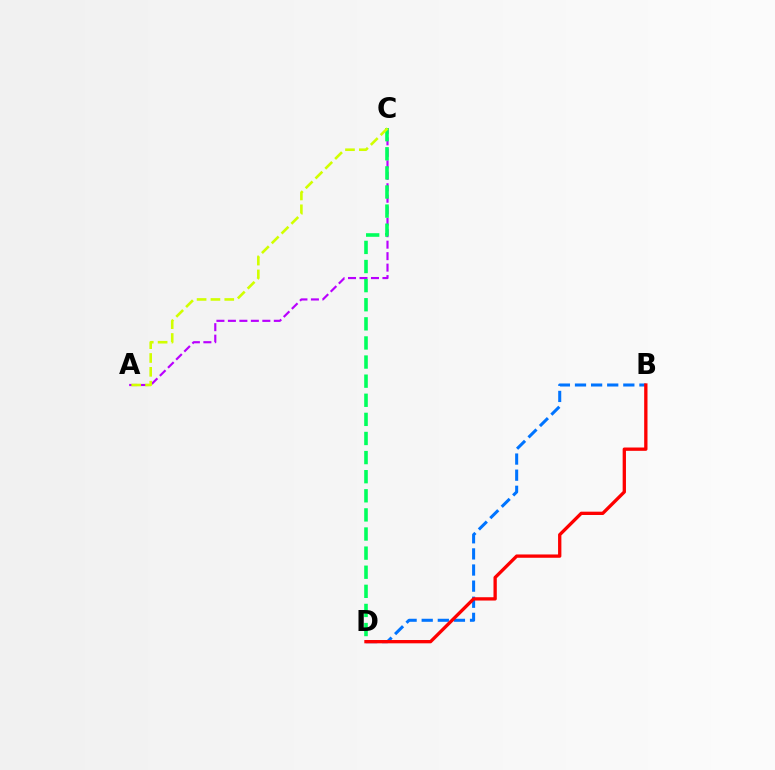{('B', 'D'): [{'color': '#0074ff', 'line_style': 'dashed', 'thickness': 2.19}, {'color': '#ff0000', 'line_style': 'solid', 'thickness': 2.38}], ('A', 'C'): [{'color': '#b900ff', 'line_style': 'dashed', 'thickness': 1.56}, {'color': '#d1ff00', 'line_style': 'dashed', 'thickness': 1.88}], ('C', 'D'): [{'color': '#00ff5c', 'line_style': 'dashed', 'thickness': 2.6}]}